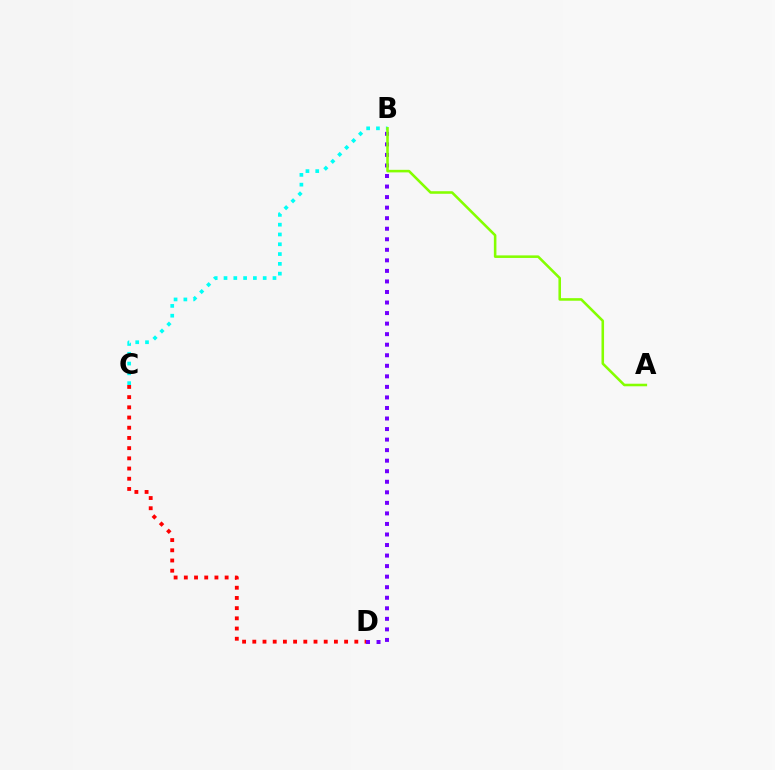{('B', 'D'): [{'color': '#7200ff', 'line_style': 'dotted', 'thickness': 2.86}], ('C', 'D'): [{'color': '#ff0000', 'line_style': 'dotted', 'thickness': 2.77}], ('B', 'C'): [{'color': '#00fff6', 'line_style': 'dotted', 'thickness': 2.66}], ('A', 'B'): [{'color': '#84ff00', 'line_style': 'solid', 'thickness': 1.84}]}